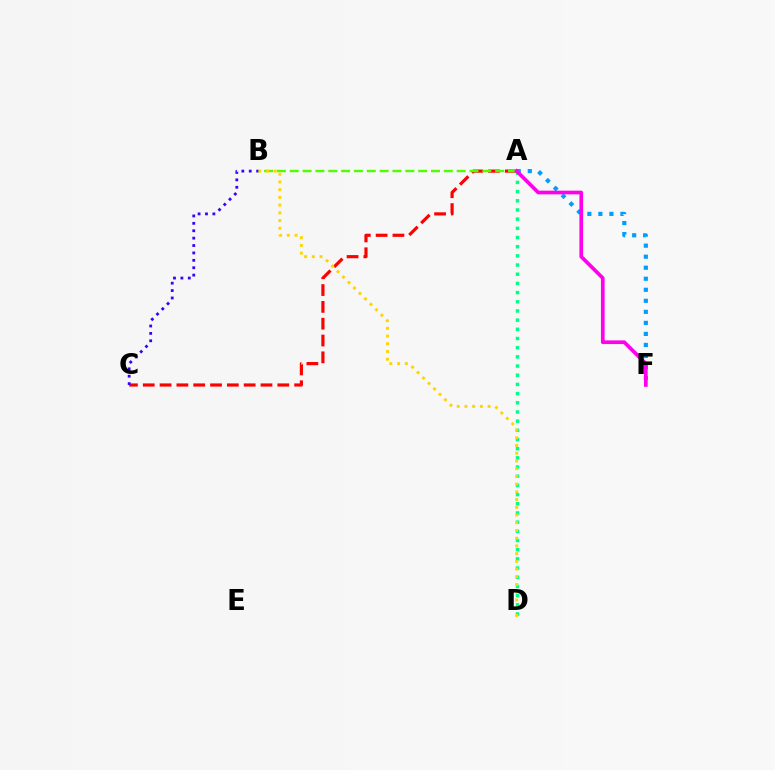{('A', 'C'): [{'color': '#ff0000', 'line_style': 'dashed', 'thickness': 2.28}], ('A', 'B'): [{'color': '#4fff00', 'line_style': 'dashed', 'thickness': 1.74}], ('A', 'F'): [{'color': '#009eff', 'line_style': 'dotted', 'thickness': 3.0}, {'color': '#ff00ed', 'line_style': 'solid', 'thickness': 2.65}], ('A', 'D'): [{'color': '#00ff86', 'line_style': 'dotted', 'thickness': 2.49}], ('B', 'D'): [{'color': '#ffd500', 'line_style': 'dotted', 'thickness': 2.1}], ('B', 'C'): [{'color': '#3700ff', 'line_style': 'dotted', 'thickness': 2.01}]}